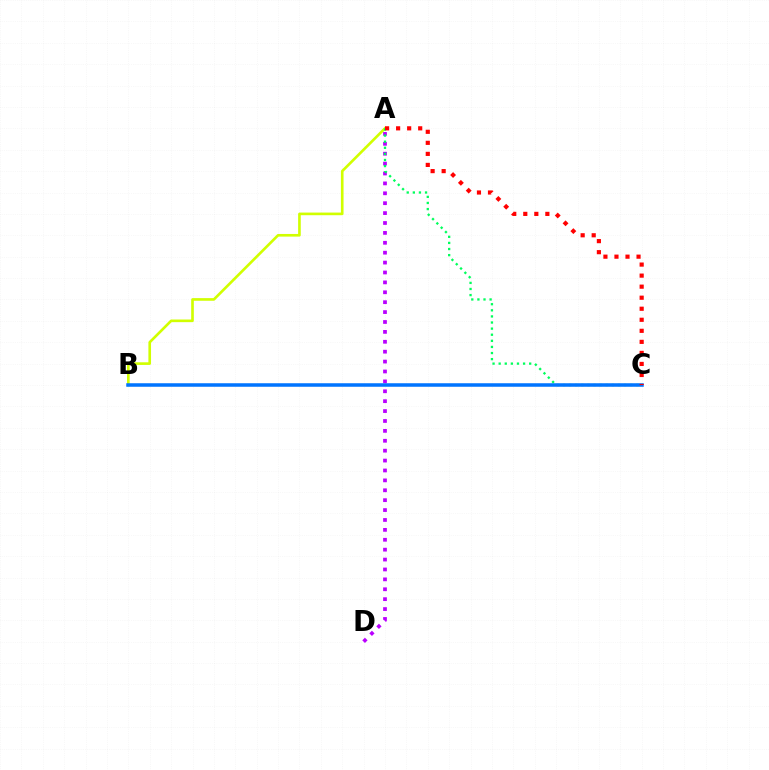{('A', 'B'): [{'color': '#d1ff00', 'line_style': 'solid', 'thickness': 1.9}], ('A', 'D'): [{'color': '#b900ff', 'line_style': 'dotted', 'thickness': 2.69}], ('A', 'C'): [{'color': '#00ff5c', 'line_style': 'dotted', 'thickness': 1.66}, {'color': '#ff0000', 'line_style': 'dotted', 'thickness': 3.0}], ('B', 'C'): [{'color': '#0074ff', 'line_style': 'solid', 'thickness': 2.53}]}